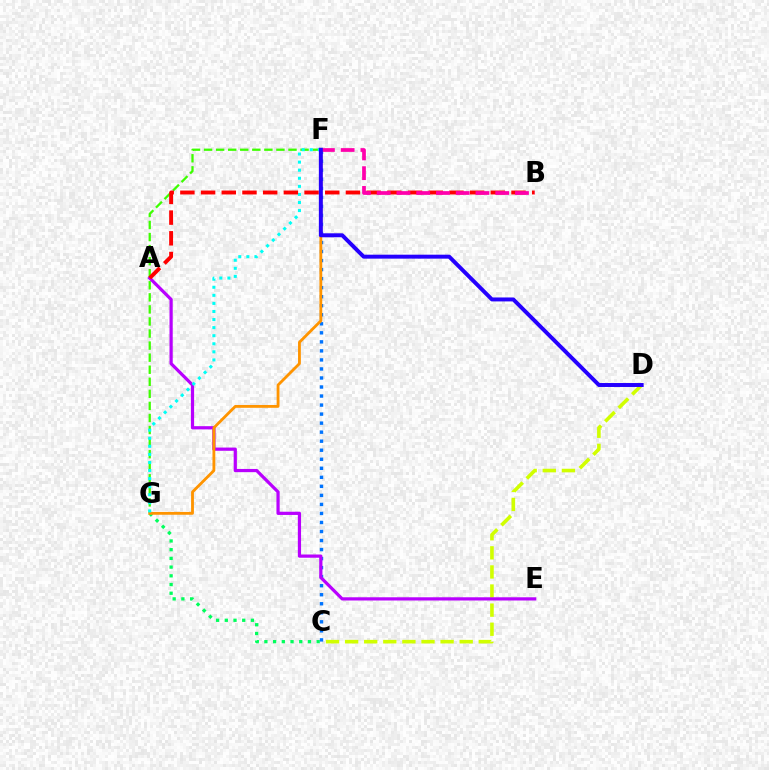{('C', 'G'): [{'color': '#00ff5c', 'line_style': 'dotted', 'thickness': 2.37}], ('F', 'G'): [{'color': '#3dff00', 'line_style': 'dashed', 'thickness': 1.64}, {'color': '#ff9400', 'line_style': 'solid', 'thickness': 2.03}, {'color': '#00fff6', 'line_style': 'dotted', 'thickness': 2.19}], ('C', 'D'): [{'color': '#d1ff00', 'line_style': 'dashed', 'thickness': 2.59}], ('C', 'F'): [{'color': '#0074ff', 'line_style': 'dotted', 'thickness': 2.45}], ('A', 'E'): [{'color': '#b900ff', 'line_style': 'solid', 'thickness': 2.31}], ('A', 'B'): [{'color': '#ff0000', 'line_style': 'dashed', 'thickness': 2.81}], ('B', 'F'): [{'color': '#ff00ac', 'line_style': 'dashed', 'thickness': 2.68}], ('D', 'F'): [{'color': '#2500ff', 'line_style': 'solid', 'thickness': 2.85}]}